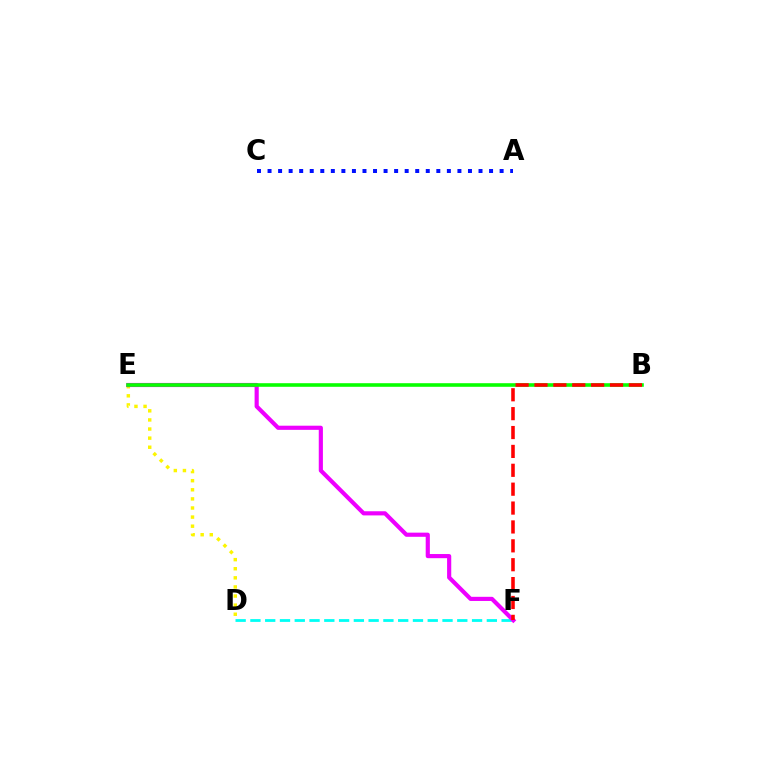{('A', 'C'): [{'color': '#0010ff', 'line_style': 'dotted', 'thickness': 2.87}], ('D', 'F'): [{'color': '#00fff6', 'line_style': 'dashed', 'thickness': 2.01}], ('D', 'E'): [{'color': '#fcf500', 'line_style': 'dotted', 'thickness': 2.47}], ('E', 'F'): [{'color': '#ee00ff', 'line_style': 'solid', 'thickness': 2.99}], ('B', 'E'): [{'color': '#08ff00', 'line_style': 'solid', 'thickness': 2.59}], ('B', 'F'): [{'color': '#ff0000', 'line_style': 'dashed', 'thickness': 2.57}]}